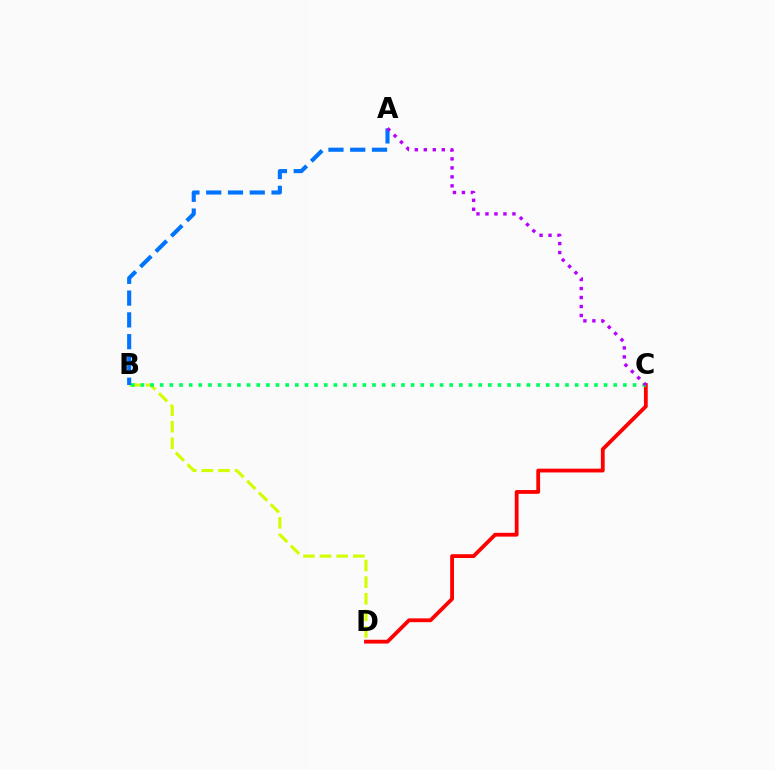{('B', 'D'): [{'color': '#d1ff00', 'line_style': 'dashed', 'thickness': 2.26}], ('C', 'D'): [{'color': '#ff0000', 'line_style': 'solid', 'thickness': 2.74}], ('B', 'C'): [{'color': '#00ff5c', 'line_style': 'dotted', 'thickness': 2.62}], ('A', 'B'): [{'color': '#0074ff', 'line_style': 'dashed', 'thickness': 2.96}], ('A', 'C'): [{'color': '#b900ff', 'line_style': 'dotted', 'thickness': 2.44}]}